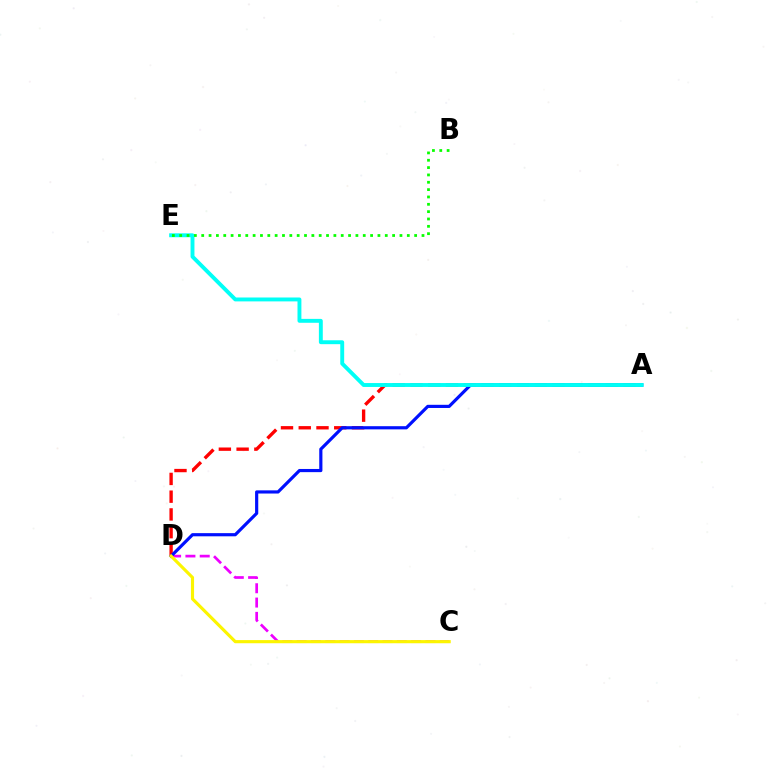{('A', 'D'): [{'color': '#ff0000', 'line_style': 'dashed', 'thickness': 2.41}, {'color': '#0010ff', 'line_style': 'solid', 'thickness': 2.28}], ('C', 'D'): [{'color': '#ee00ff', 'line_style': 'dashed', 'thickness': 1.94}, {'color': '#fcf500', 'line_style': 'solid', 'thickness': 2.26}], ('A', 'E'): [{'color': '#00fff6', 'line_style': 'solid', 'thickness': 2.81}], ('B', 'E'): [{'color': '#08ff00', 'line_style': 'dotted', 'thickness': 1.99}]}